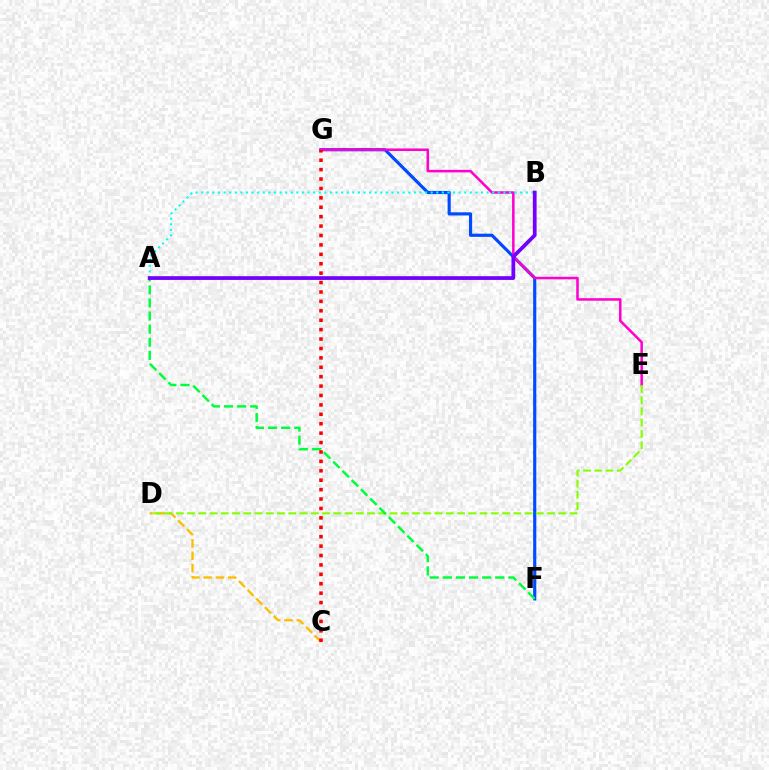{('F', 'G'): [{'color': '#004bff', 'line_style': 'solid', 'thickness': 2.28}], ('E', 'G'): [{'color': '#ff00cf', 'line_style': 'solid', 'thickness': 1.82}], ('C', 'D'): [{'color': '#ffbd00', 'line_style': 'dashed', 'thickness': 1.67}], ('A', 'B'): [{'color': '#00fff6', 'line_style': 'dotted', 'thickness': 1.52}, {'color': '#7200ff', 'line_style': 'solid', 'thickness': 2.7}], ('D', 'E'): [{'color': '#84ff00', 'line_style': 'dashed', 'thickness': 1.53}], ('A', 'F'): [{'color': '#00ff39', 'line_style': 'dashed', 'thickness': 1.78}], ('C', 'G'): [{'color': '#ff0000', 'line_style': 'dotted', 'thickness': 2.56}]}